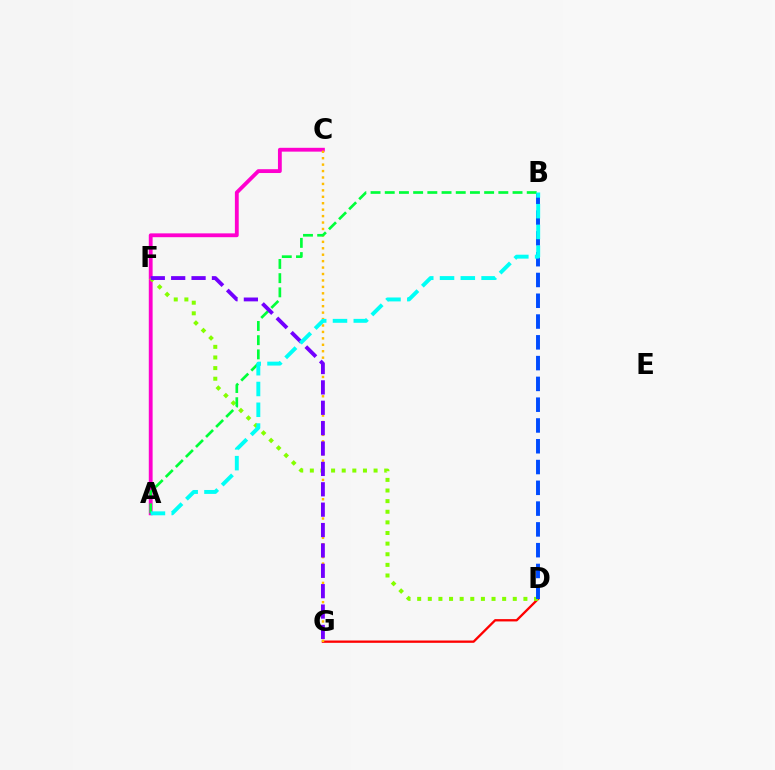{('D', 'G'): [{'color': '#ff0000', 'line_style': 'solid', 'thickness': 1.67}], ('A', 'C'): [{'color': '#ff00cf', 'line_style': 'solid', 'thickness': 2.76}], ('C', 'G'): [{'color': '#ffbd00', 'line_style': 'dotted', 'thickness': 1.75}], ('D', 'F'): [{'color': '#84ff00', 'line_style': 'dotted', 'thickness': 2.89}], ('B', 'D'): [{'color': '#004bff', 'line_style': 'dashed', 'thickness': 2.82}], ('A', 'B'): [{'color': '#00ff39', 'line_style': 'dashed', 'thickness': 1.93}, {'color': '#00fff6', 'line_style': 'dashed', 'thickness': 2.82}], ('F', 'G'): [{'color': '#7200ff', 'line_style': 'dashed', 'thickness': 2.77}]}